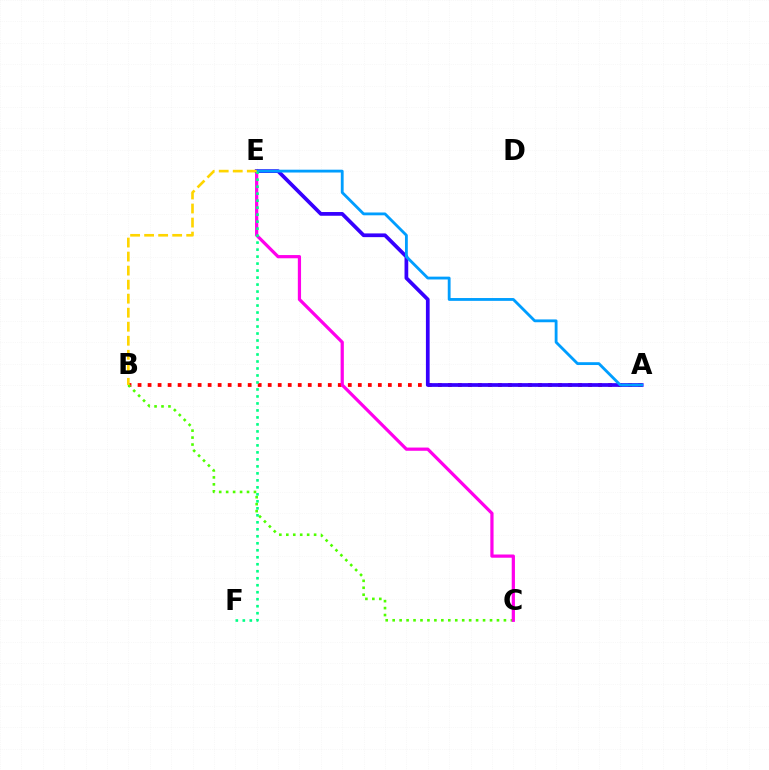{('A', 'B'): [{'color': '#ff0000', 'line_style': 'dotted', 'thickness': 2.72}], ('B', 'C'): [{'color': '#4fff00', 'line_style': 'dotted', 'thickness': 1.89}], ('C', 'E'): [{'color': '#ff00ed', 'line_style': 'solid', 'thickness': 2.32}], ('A', 'E'): [{'color': '#3700ff', 'line_style': 'solid', 'thickness': 2.68}, {'color': '#009eff', 'line_style': 'solid', 'thickness': 2.03}], ('E', 'F'): [{'color': '#00ff86', 'line_style': 'dotted', 'thickness': 1.9}], ('B', 'E'): [{'color': '#ffd500', 'line_style': 'dashed', 'thickness': 1.91}]}